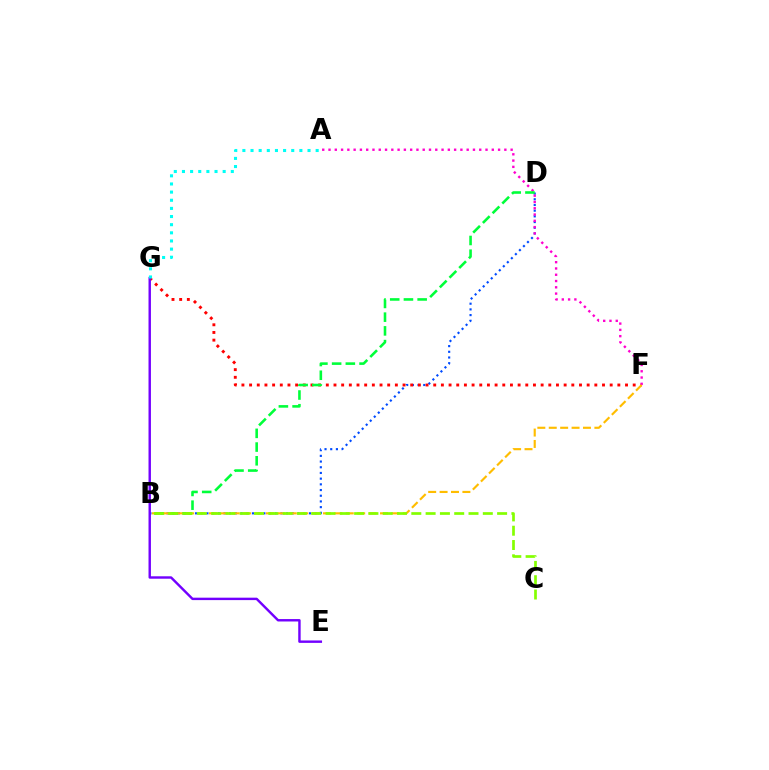{('B', 'D'): [{'color': '#004bff', 'line_style': 'dotted', 'thickness': 1.55}, {'color': '#00ff39', 'line_style': 'dashed', 'thickness': 1.86}], ('F', 'G'): [{'color': '#ff0000', 'line_style': 'dotted', 'thickness': 2.08}], ('A', 'F'): [{'color': '#ff00cf', 'line_style': 'dotted', 'thickness': 1.71}], ('B', 'F'): [{'color': '#ffbd00', 'line_style': 'dashed', 'thickness': 1.55}], ('E', 'G'): [{'color': '#7200ff', 'line_style': 'solid', 'thickness': 1.74}], ('A', 'G'): [{'color': '#00fff6', 'line_style': 'dotted', 'thickness': 2.21}], ('B', 'C'): [{'color': '#84ff00', 'line_style': 'dashed', 'thickness': 1.94}]}